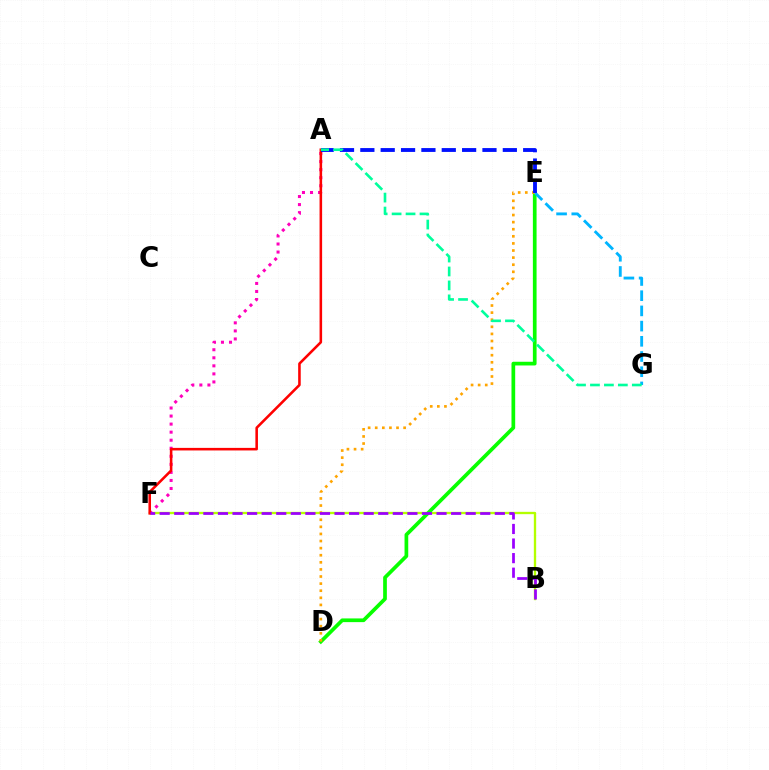{('B', 'F'): [{'color': '#b3ff00', 'line_style': 'solid', 'thickness': 1.68}, {'color': '#9b00ff', 'line_style': 'dashed', 'thickness': 1.98}], ('D', 'E'): [{'color': '#08ff00', 'line_style': 'solid', 'thickness': 2.67}, {'color': '#ffa500', 'line_style': 'dotted', 'thickness': 1.93}], ('A', 'F'): [{'color': '#ff00bd', 'line_style': 'dotted', 'thickness': 2.19}, {'color': '#ff0000', 'line_style': 'solid', 'thickness': 1.85}], ('E', 'G'): [{'color': '#00b5ff', 'line_style': 'dashed', 'thickness': 2.07}], ('A', 'E'): [{'color': '#0010ff', 'line_style': 'dashed', 'thickness': 2.77}], ('A', 'G'): [{'color': '#00ff9d', 'line_style': 'dashed', 'thickness': 1.89}]}